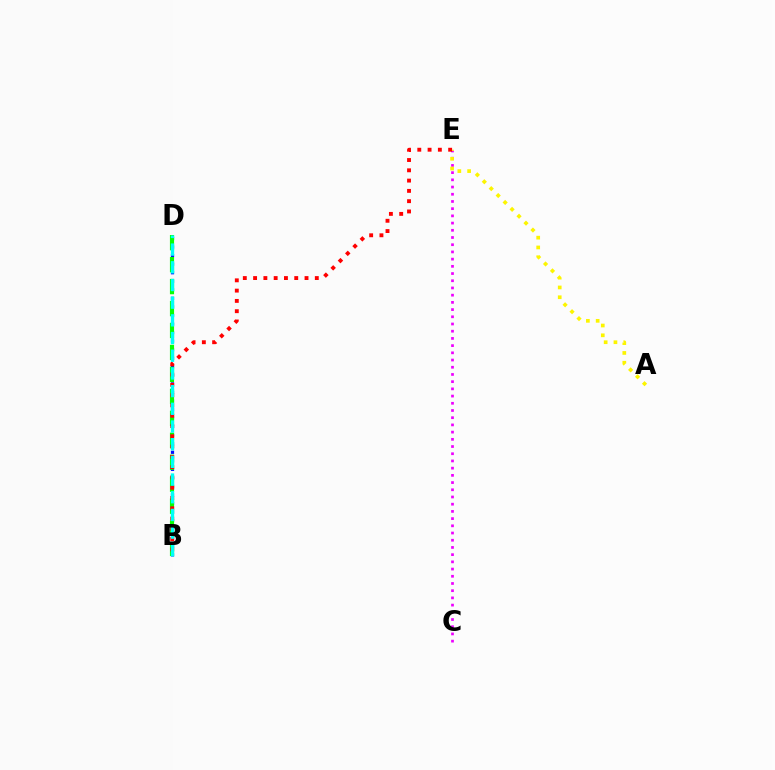{('B', 'D'): [{'color': '#0010ff', 'line_style': 'dotted', 'thickness': 2.32}, {'color': '#08ff00', 'line_style': 'dashed', 'thickness': 2.98}, {'color': '#00fff6', 'line_style': 'dashed', 'thickness': 2.4}], ('C', 'E'): [{'color': '#ee00ff', 'line_style': 'dotted', 'thickness': 1.96}], ('A', 'E'): [{'color': '#fcf500', 'line_style': 'dotted', 'thickness': 2.66}], ('B', 'E'): [{'color': '#ff0000', 'line_style': 'dotted', 'thickness': 2.79}]}